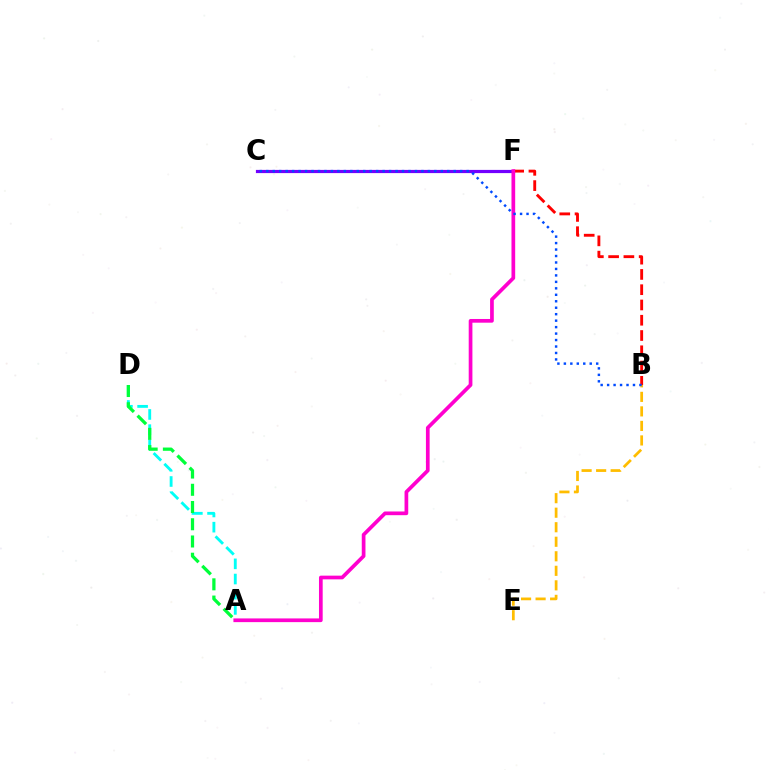{('C', 'F'): [{'color': '#84ff00', 'line_style': 'dashed', 'thickness': 2.16}, {'color': '#7200ff', 'line_style': 'solid', 'thickness': 2.3}], ('A', 'D'): [{'color': '#00fff6', 'line_style': 'dashed', 'thickness': 2.06}, {'color': '#00ff39', 'line_style': 'dashed', 'thickness': 2.34}], ('B', 'F'): [{'color': '#ff0000', 'line_style': 'dashed', 'thickness': 2.07}], ('B', 'E'): [{'color': '#ffbd00', 'line_style': 'dashed', 'thickness': 1.97}], ('A', 'F'): [{'color': '#ff00cf', 'line_style': 'solid', 'thickness': 2.67}], ('B', 'C'): [{'color': '#004bff', 'line_style': 'dotted', 'thickness': 1.76}]}